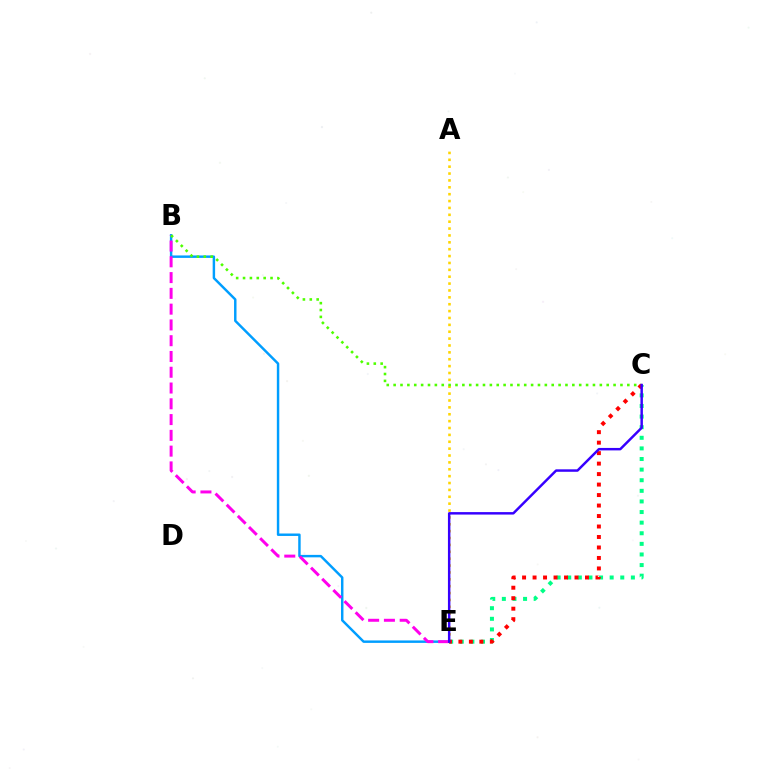{('B', 'E'): [{'color': '#009eff', 'line_style': 'solid', 'thickness': 1.76}, {'color': '#ff00ed', 'line_style': 'dashed', 'thickness': 2.14}], ('C', 'E'): [{'color': '#00ff86', 'line_style': 'dotted', 'thickness': 2.88}, {'color': '#ff0000', 'line_style': 'dotted', 'thickness': 2.85}, {'color': '#3700ff', 'line_style': 'solid', 'thickness': 1.78}], ('A', 'E'): [{'color': '#ffd500', 'line_style': 'dotted', 'thickness': 1.87}], ('B', 'C'): [{'color': '#4fff00', 'line_style': 'dotted', 'thickness': 1.87}]}